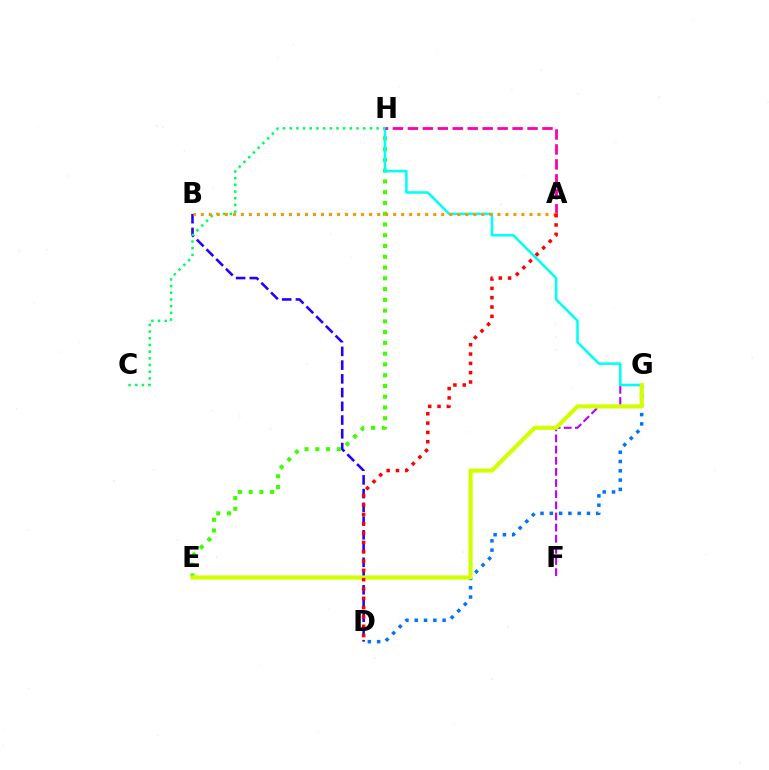{('B', 'D'): [{'color': '#2500ff', 'line_style': 'dashed', 'thickness': 1.87}], ('F', 'G'): [{'color': '#b900ff', 'line_style': 'dashed', 'thickness': 1.51}], ('C', 'H'): [{'color': '#00ff5c', 'line_style': 'dotted', 'thickness': 1.82}], ('E', 'H'): [{'color': '#3dff00', 'line_style': 'dotted', 'thickness': 2.92}], ('G', 'H'): [{'color': '#00fff6', 'line_style': 'solid', 'thickness': 1.83}], ('A', 'H'): [{'color': '#ff00ac', 'line_style': 'dashed', 'thickness': 2.03}], ('A', 'B'): [{'color': '#ff9400', 'line_style': 'dotted', 'thickness': 2.18}], ('D', 'G'): [{'color': '#0074ff', 'line_style': 'dotted', 'thickness': 2.52}], ('E', 'G'): [{'color': '#d1ff00', 'line_style': 'solid', 'thickness': 2.99}], ('A', 'D'): [{'color': '#ff0000', 'line_style': 'dotted', 'thickness': 2.53}]}